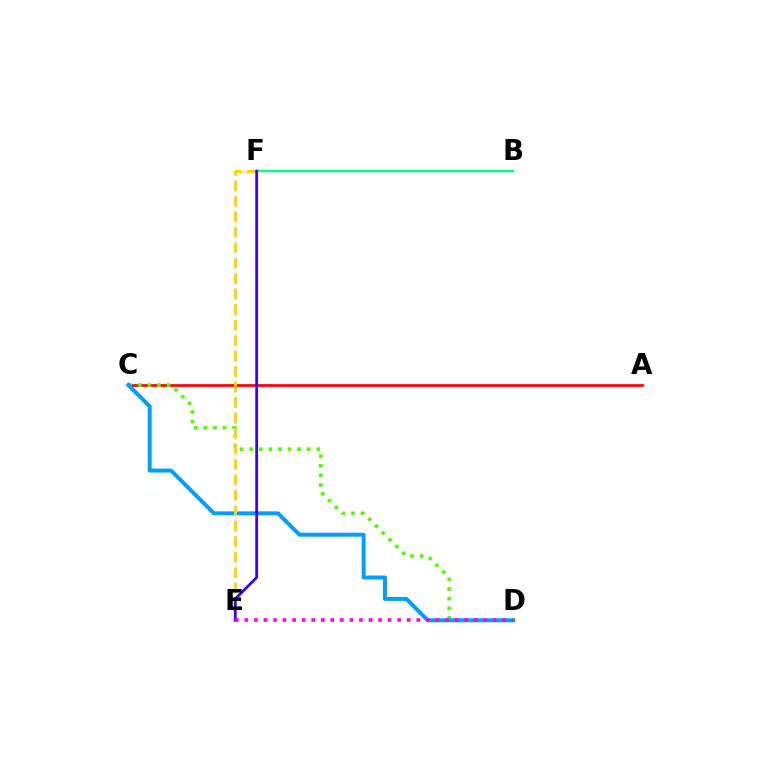{('B', 'F'): [{'color': '#00ff86', 'line_style': 'solid', 'thickness': 1.73}], ('A', 'C'): [{'color': '#ff0000', 'line_style': 'solid', 'thickness': 1.96}], ('C', 'D'): [{'color': '#4fff00', 'line_style': 'dotted', 'thickness': 2.61}, {'color': '#009eff', 'line_style': 'solid', 'thickness': 2.85}], ('E', 'F'): [{'color': '#ffd500', 'line_style': 'dashed', 'thickness': 2.1}, {'color': '#3700ff', 'line_style': 'solid', 'thickness': 1.99}], ('D', 'E'): [{'color': '#ff00ed', 'line_style': 'dotted', 'thickness': 2.59}]}